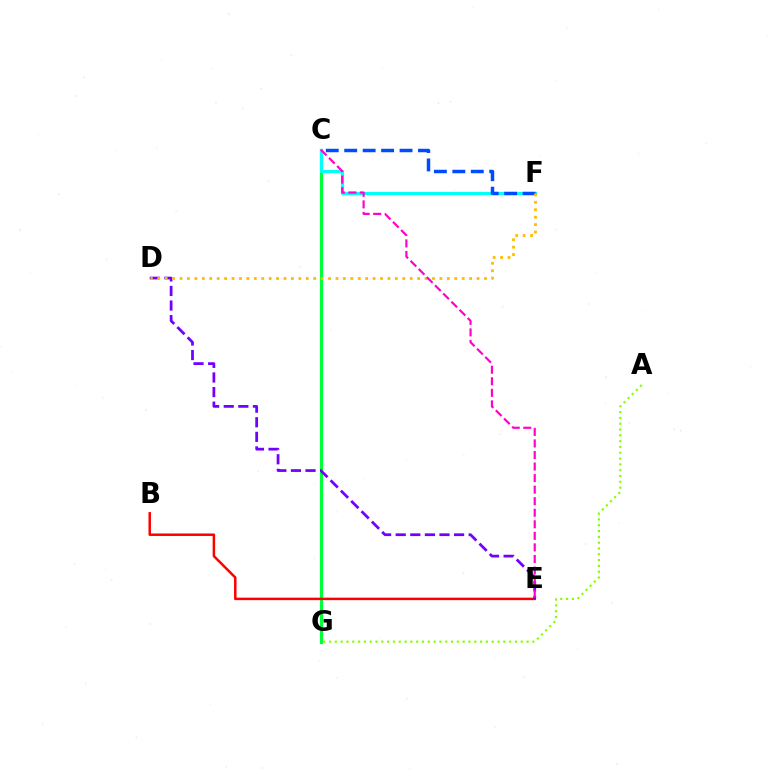{('C', 'G'): [{'color': '#00ff39', 'line_style': 'solid', 'thickness': 2.28}], ('B', 'E'): [{'color': '#ff0000', 'line_style': 'solid', 'thickness': 1.8}], ('C', 'F'): [{'color': '#00fff6', 'line_style': 'solid', 'thickness': 2.27}, {'color': '#004bff', 'line_style': 'dashed', 'thickness': 2.51}], ('A', 'G'): [{'color': '#84ff00', 'line_style': 'dotted', 'thickness': 1.58}], ('D', 'E'): [{'color': '#7200ff', 'line_style': 'dashed', 'thickness': 1.98}], ('D', 'F'): [{'color': '#ffbd00', 'line_style': 'dotted', 'thickness': 2.02}], ('C', 'E'): [{'color': '#ff00cf', 'line_style': 'dashed', 'thickness': 1.57}]}